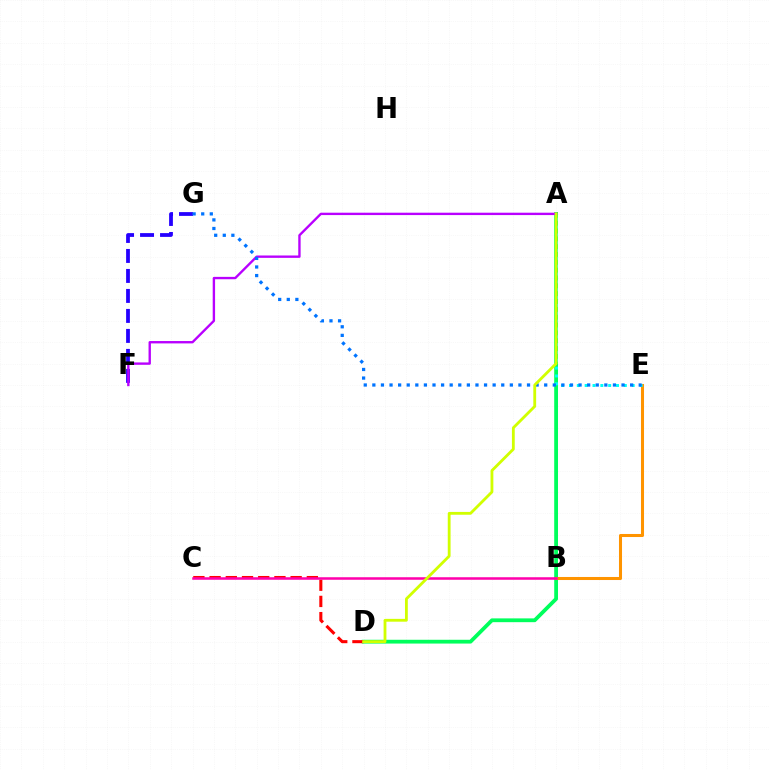{('A', 'B'): [{'color': '#3dff00', 'line_style': 'solid', 'thickness': 1.54}], ('F', 'G'): [{'color': '#2500ff', 'line_style': 'dashed', 'thickness': 2.72}], ('A', 'D'): [{'color': '#00ff5c', 'line_style': 'solid', 'thickness': 2.73}, {'color': '#d1ff00', 'line_style': 'solid', 'thickness': 2.03}], ('B', 'E'): [{'color': '#ff9400', 'line_style': 'solid', 'thickness': 2.19}], ('A', 'F'): [{'color': '#b900ff', 'line_style': 'solid', 'thickness': 1.7}], ('C', 'D'): [{'color': '#ff0000', 'line_style': 'dashed', 'thickness': 2.2}], ('A', 'E'): [{'color': '#00fff6', 'line_style': 'dotted', 'thickness': 2.13}], ('E', 'G'): [{'color': '#0074ff', 'line_style': 'dotted', 'thickness': 2.33}], ('B', 'C'): [{'color': '#ff00ac', 'line_style': 'solid', 'thickness': 1.82}]}